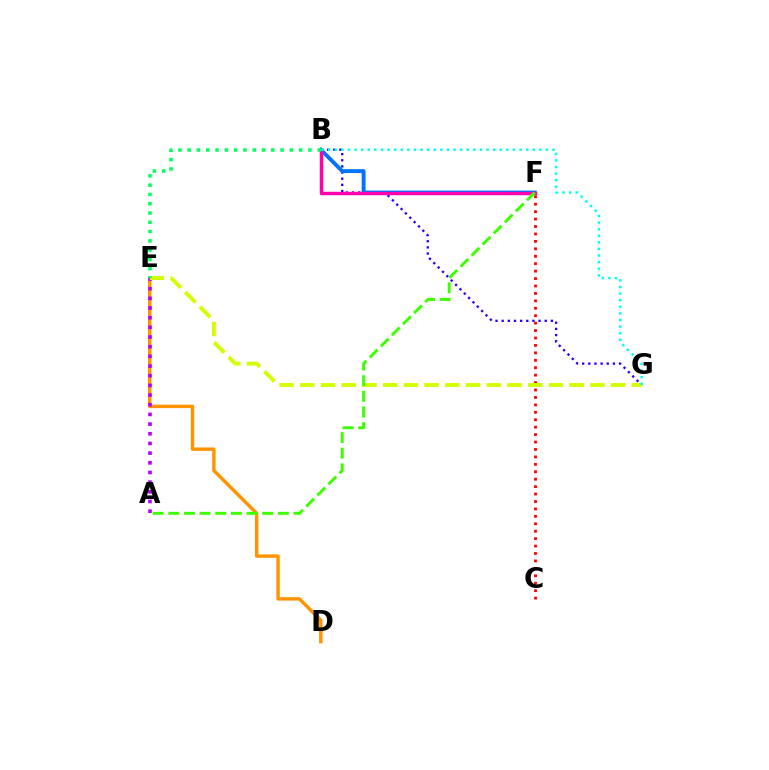{('B', 'G'): [{'color': '#2500ff', 'line_style': 'dotted', 'thickness': 1.67}, {'color': '#00fff6', 'line_style': 'dotted', 'thickness': 1.79}], ('B', 'F'): [{'color': '#0074ff', 'line_style': 'solid', 'thickness': 2.8}, {'color': '#ff00ac', 'line_style': 'solid', 'thickness': 2.47}], ('D', 'E'): [{'color': '#ff9400', 'line_style': 'solid', 'thickness': 2.47}], ('C', 'F'): [{'color': '#ff0000', 'line_style': 'dotted', 'thickness': 2.02}], ('A', 'E'): [{'color': '#b900ff', 'line_style': 'dotted', 'thickness': 2.63}], ('E', 'G'): [{'color': '#d1ff00', 'line_style': 'dashed', 'thickness': 2.81}], ('A', 'F'): [{'color': '#3dff00', 'line_style': 'dashed', 'thickness': 2.13}], ('B', 'E'): [{'color': '#00ff5c', 'line_style': 'dotted', 'thickness': 2.52}]}